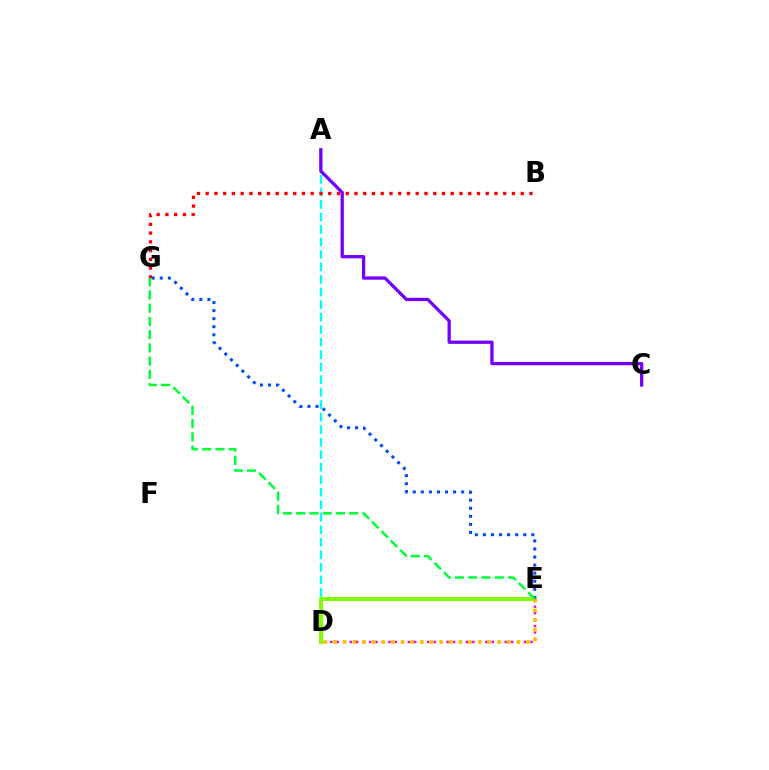{('A', 'D'): [{'color': '#00fff6', 'line_style': 'dashed', 'thickness': 1.7}], ('D', 'E'): [{'color': '#84ff00', 'line_style': 'solid', 'thickness': 2.88}, {'color': '#ff00cf', 'line_style': 'dotted', 'thickness': 1.76}, {'color': '#ffbd00', 'line_style': 'dotted', 'thickness': 2.62}], ('B', 'G'): [{'color': '#ff0000', 'line_style': 'dotted', 'thickness': 2.38}], ('E', 'G'): [{'color': '#004bff', 'line_style': 'dotted', 'thickness': 2.19}, {'color': '#00ff39', 'line_style': 'dashed', 'thickness': 1.8}], ('A', 'C'): [{'color': '#7200ff', 'line_style': 'solid', 'thickness': 2.36}]}